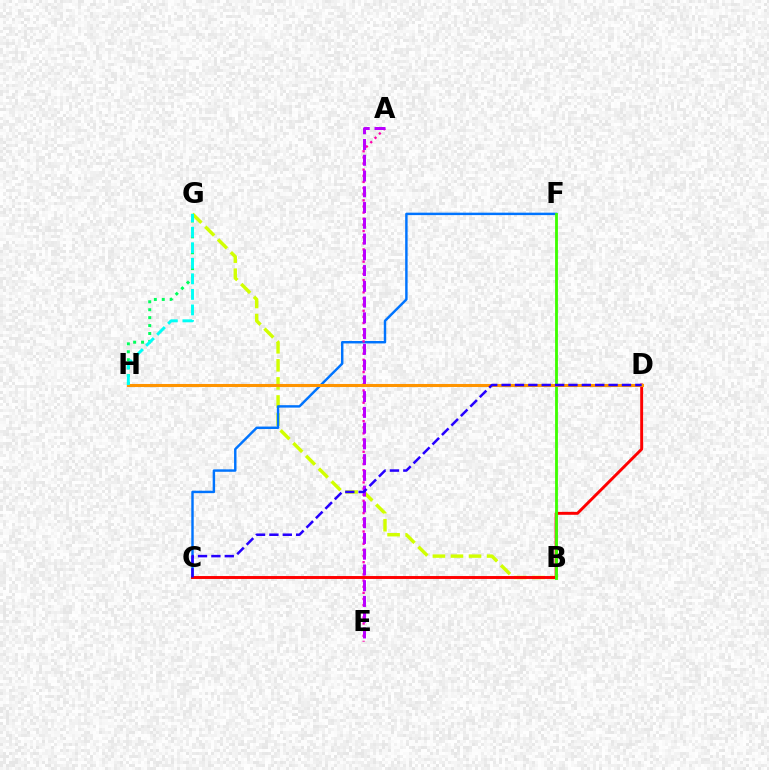{('B', 'G'): [{'color': '#d1ff00', 'line_style': 'dashed', 'thickness': 2.45}], ('C', 'F'): [{'color': '#0074ff', 'line_style': 'solid', 'thickness': 1.76}], ('C', 'D'): [{'color': '#ff0000', 'line_style': 'solid', 'thickness': 2.1}, {'color': '#2500ff', 'line_style': 'dashed', 'thickness': 1.82}], ('B', 'F'): [{'color': '#3dff00', 'line_style': 'solid', 'thickness': 2.04}], ('G', 'H'): [{'color': '#00ff5c', 'line_style': 'dotted', 'thickness': 2.16}, {'color': '#00fff6', 'line_style': 'dashed', 'thickness': 2.11}], ('A', 'E'): [{'color': '#ff00ac', 'line_style': 'dotted', 'thickness': 1.67}, {'color': '#b900ff', 'line_style': 'dashed', 'thickness': 2.14}], ('D', 'H'): [{'color': '#ff9400', 'line_style': 'solid', 'thickness': 2.2}]}